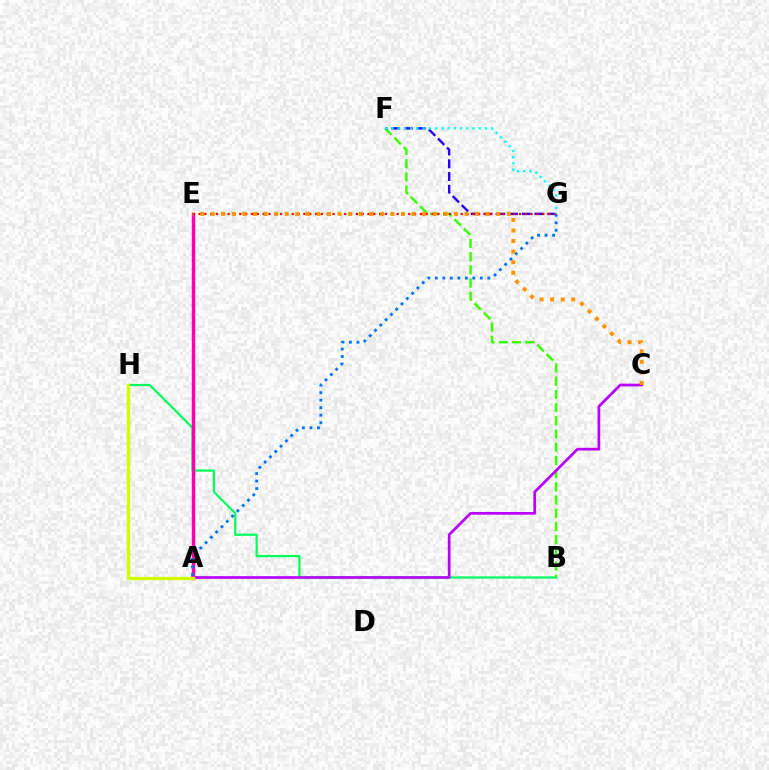{('B', 'F'): [{'color': '#3dff00', 'line_style': 'dashed', 'thickness': 1.79}], ('B', 'H'): [{'color': '#00ff5c', 'line_style': 'solid', 'thickness': 1.59}], ('A', 'C'): [{'color': '#b900ff', 'line_style': 'solid', 'thickness': 1.95}], ('A', 'E'): [{'color': '#ff00ac', 'line_style': 'solid', 'thickness': 2.49}], ('A', 'G'): [{'color': '#0074ff', 'line_style': 'dotted', 'thickness': 2.04}], ('F', 'G'): [{'color': '#2500ff', 'line_style': 'dashed', 'thickness': 1.73}, {'color': '#00fff6', 'line_style': 'dotted', 'thickness': 1.69}], ('E', 'G'): [{'color': '#ff0000', 'line_style': 'dotted', 'thickness': 1.58}], ('C', 'E'): [{'color': '#ff9400', 'line_style': 'dotted', 'thickness': 2.87}], ('A', 'H'): [{'color': '#d1ff00', 'line_style': 'solid', 'thickness': 2.39}]}